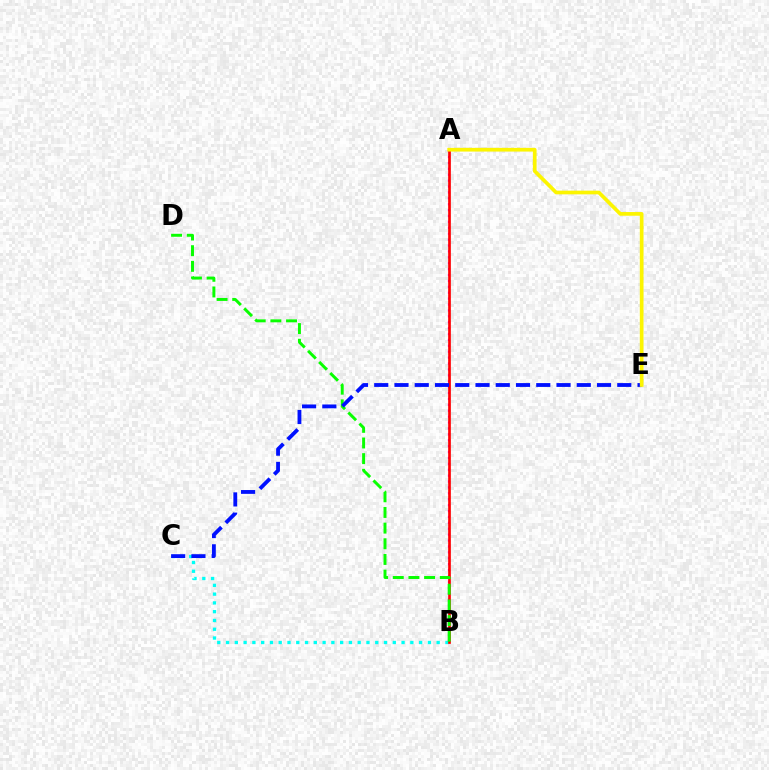{('A', 'B'): [{'color': '#ee00ff', 'line_style': 'dotted', 'thickness': 1.6}, {'color': '#ff0000', 'line_style': 'solid', 'thickness': 1.93}], ('B', 'C'): [{'color': '#00fff6', 'line_style': 'dotted', 'thickness': 2.38}], ('B', 'D'): [{'color': '#08ff00', 'line_style': 'dashed', 'thickness': 2.13}], ('C', 'E'): [{'color': '#0010ff', 'line_style': 'dashed', 'thickness': 2.75}], ('A', 'E'): [{'color': '#fcf500', 'line_style': 'solid', 'thickness': 2.66}]}